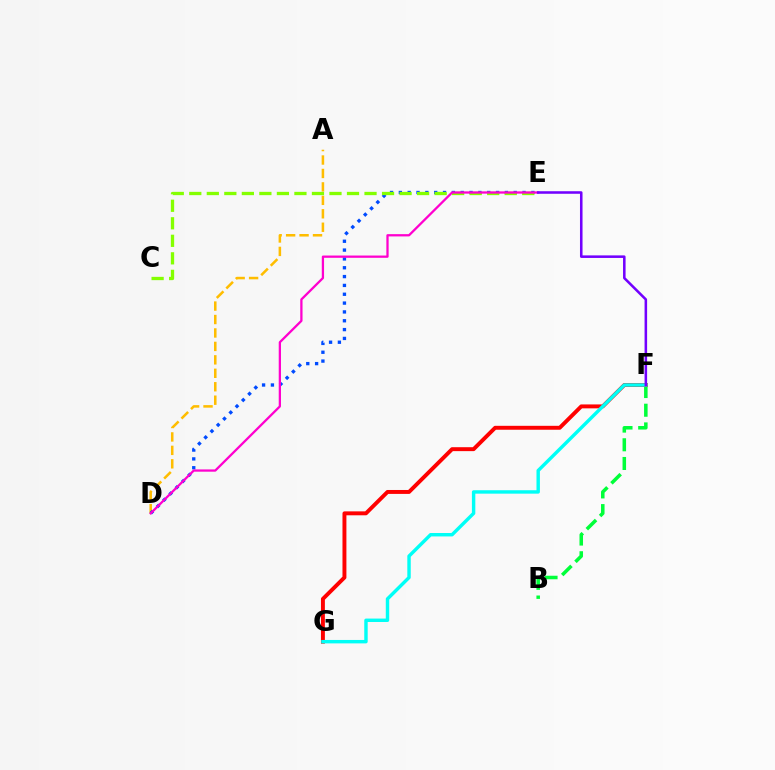{('A', 'D'): [{'color': '#ffbd00', 'line_style': 'dashed', 'thickness': 1.83}], ('D', 'E'): [{'color': '#004bff', 'line_style': 'dotted', 'thickness': 2.4}, {'color': '#ff00cf', 'line_style': 'solid', 'thickness': 1.64}], ('B', 'F'): [{'color': '#00ff39', 'line_style': 'dashed', 'thickness': 2.54}], ('C', 'E'): [{'color': '#84ff00', 'line_style': 'dashed', 'thickness': 2.38}], ('F', 'G'): [{'color': '#ff0000', 'line_style': 'solid', 'thickness': 2.83}, {'color': '#00fff6', 'line_style': 'solid', 'thickness': 2.46}], ('E', 'F'): [{'color': '#7200ff', 'line_style': 'solid', 'thickness': 1.84}]}